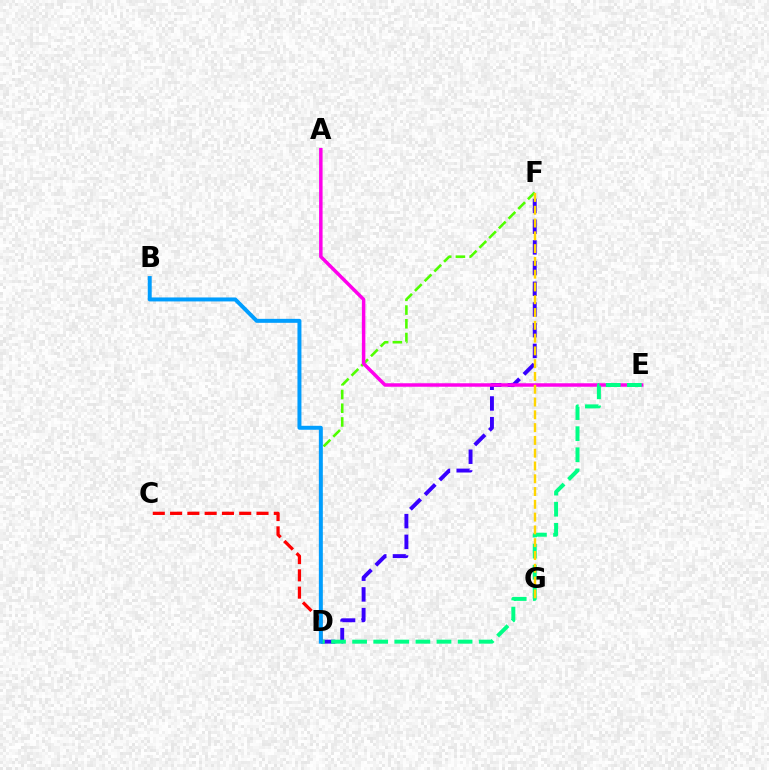{('C', 'D'): [{'color': '#ff0000', 'line_style': 'dashed', 'thickness': 2.35}], ('D', 'F'): [{'color': '#4fff00', 'line_style': 'dashed', 'thickness': 1.86}, {'color': '#3700ff', 'line_style': 'dashed', 'thickness': 2.81}], ('A', 'E'): [{'color': '#ff00ed', 'line_style': 'solid', 'thickness': 2.51}], ('D', 'E'): [{'color': '#00ff86', 'line_style': 'dashed', 'thickness': 2.87}], ('F', 'G'): [{'color': '#ffd500', 'line_style': 'dashed', 'thickness': 1.74}], ('B', 'D'): [{'color': '#009eff', 'line_style': 'solid', 'thickness': 2.86}]}